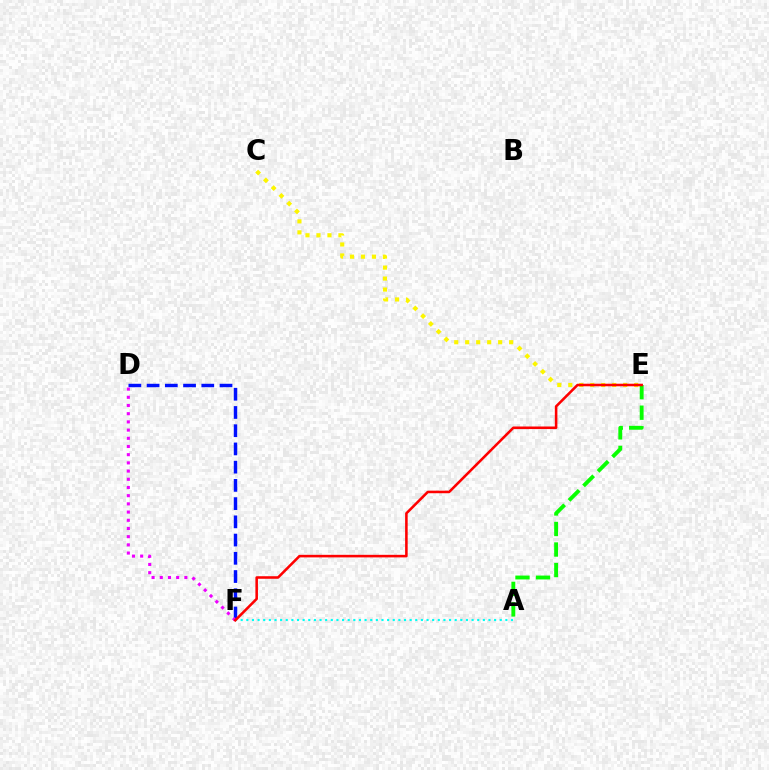{('A', 'F'): [{'color': '#00fff6', 'line_style': 'dotted', 'thickness': 1.53}], ('D', 'F'): [{'color': '#0010ff', 'line_style': 'dashed', 'thickness': 2.48}, {'color': '#ee00ff', 'line_style': 'dotted', 'thickness': 2.23}], ('A', 'E'): [{'color': '#08ff00', 'line_style': 'dashed', 'thickness': 2.79}], ('C', 'E'): [{'color': '#fcf500', 'line_style': 'dotted', 'thickness': 2.98}], ('E', 'F'): [{'color': '#ff0000', 'line_style': 'solid', 'thickness': 1.85}]}